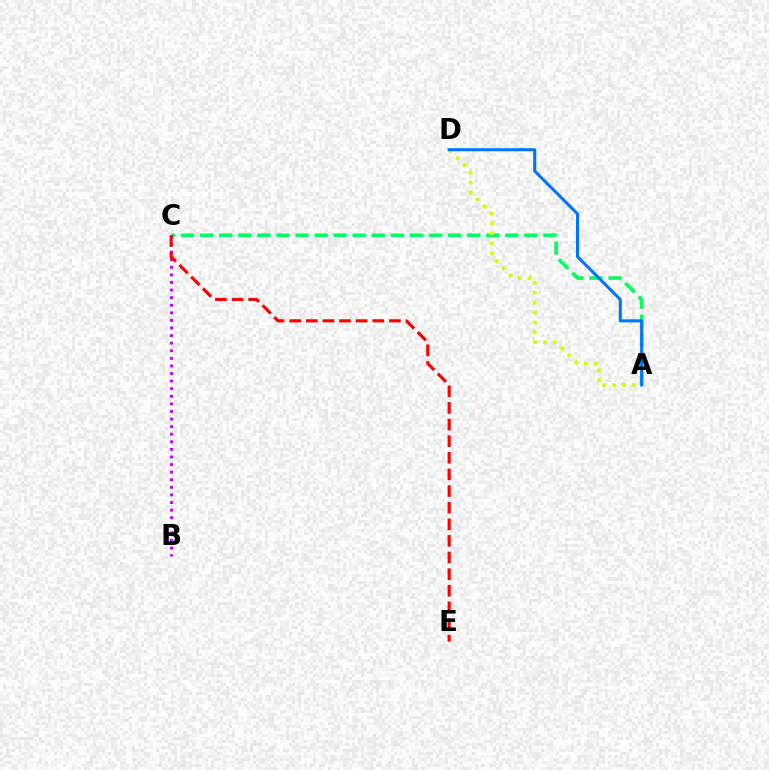{('A', 'C'): [{'color': '#00ff5c', 'line_style': 'dashed', 'thickness': 2.59}], ('A', 'D'): [{'color': '#d1ff00', 'line_style': 'dotted', 'thickness': 2.7}, {'color': '#0074ff', 'line_style': 'solid', 'thickness': 2.19}], ('B', 'C'): [{'color': '#b900ff', 'line_style': 'dotted', 'thickness': 2.06}], ('C', 'E'): [{'color': '#ff0000', 'line_style': 'dashed', 'thickness': 2.26}]}